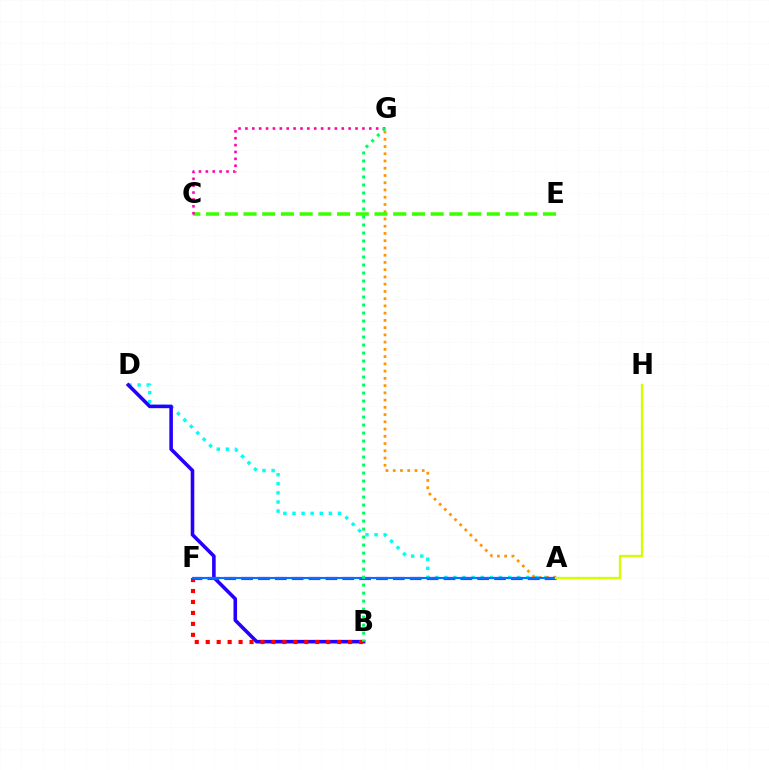{('A', 'D'): [{'color': '#00fff6', 'line_style': 'dotted', 'thickness': 2.47}], ('A', 'G'): [{'color': '#ff9400', 'line_style': 'dotted', 'thickness': 1.97}], ('B', 'D'): [{'color': '#2500ff', 'line_style': 'solid', 'thickness': 2.58}], ('B', 'F'): [{'color': '#ff0000', 'line_style': 'dotted', 'thickness': 2.98}], ('A', 'F'): [{'color': '#b900ff', 'line_style': 'dashed', 'thickness': 2.29}, {'color': '#0074ff', 'line_style': 'solid', 'thickness': 1.52}], ('C', 'E'): [{'color': '#3dff00', 'line_style': 'dashed', 'thickness': 2.54}], ('C', 'G'): [{'color': '#ff00ac', 'line_style': 'dotted', 'thickness': 1.87}], ('B', 'G'): [{'color': '#00ff5c', 'line_style': 'dotted', 'thickness': 2.17}], ('A', 'H'): [{'color': '#d1ff00', 'line_style': 'solid', 'thickness': 1.67}]}